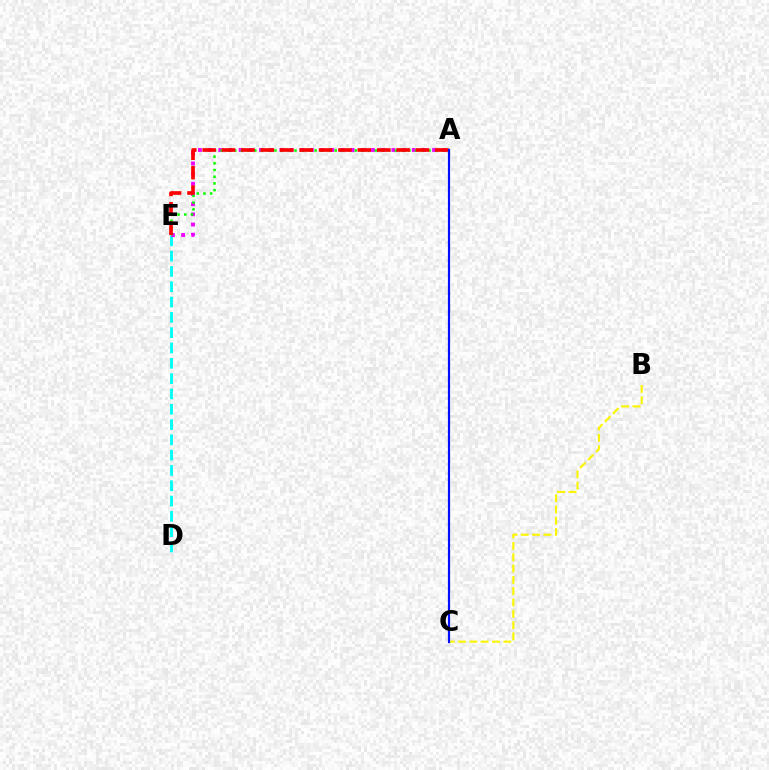{('D', 'E'): [{'color': '#00fff6', 'line_style': 'dashed', 'thickness': 2.08}], ('A', 'E'): [{'color': '#ee00ff', 'line_style': 'dotted', 'thickness': 2.77}, {'color': '#08ff00', 'line_style': 'dotted', 'thickness': 1.82}, {'color': '#ff0000', 'line_style': 'dashed', 'thickness': 2.64}], ('B', 'C'): [{'color': '#fcf500', 'line_style': 'dashed', 'thickness': 1.54}], ('A', 'C'): [{'color': '#0010ff', 'line_style': 'solid', 'thickness': 1.57}]}